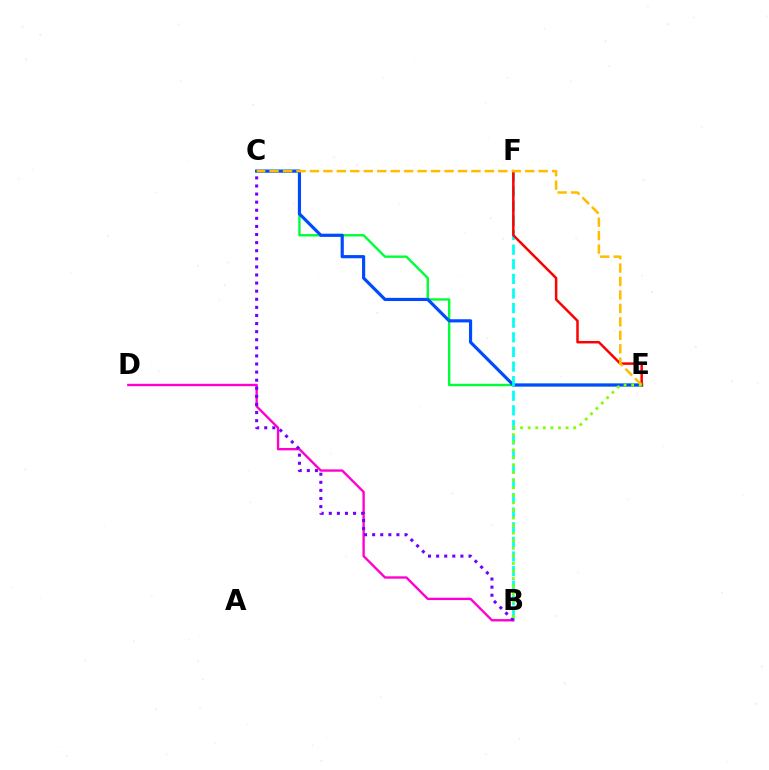{('C', 'E'): [{'color': '#00ff39', 'line_style': 'solid', 'thickness': 1.73}, {'color': '#004bff', 'line_style': 'solid', 'thickness': 2.29}, {'color': '#ffbd00', 'line_style': 'dashed', 'thickness': 1.83}], ('B', 'D'): [{'color': '#ff00cf', 'line_style': 'solid', 'thickness': 1.71}], ('B', 'F'): [{'color': '#00fff6', 'line_style': 'dashed', 'thickness': 1.98}], ('E', 'F'): [{'color': '#ff0000', 'line_style': 'solid', 'thickness': 1.8}], ('B', 'C'): [{'color': '#7200ff', 'line_style': 'dotted', 'thickness': 2.2}], ('B', 'E'): [{'color': '#84ff00', 'line_style': 'dotted', 'thickness': 2.06}]}